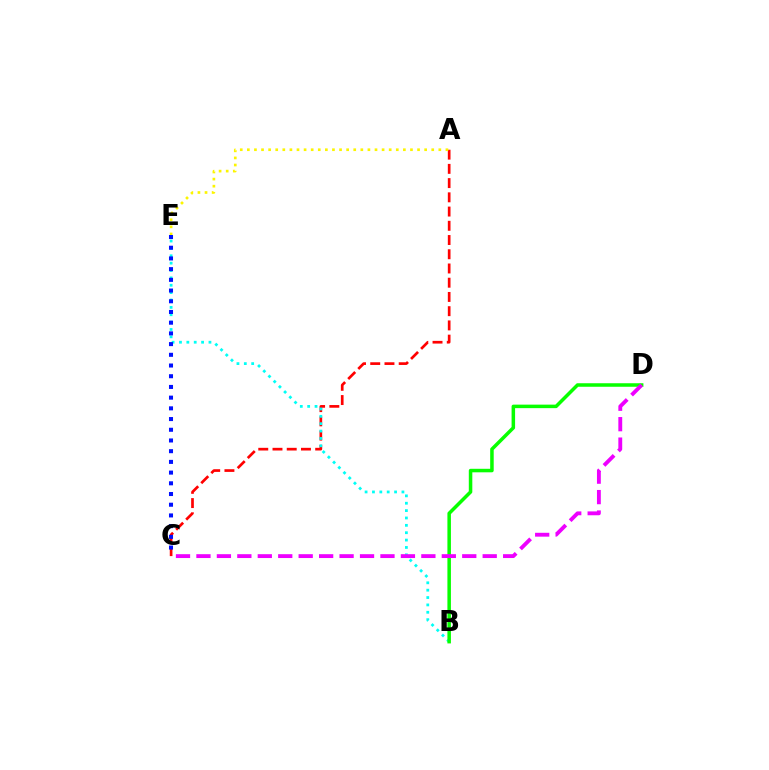{('A', 'C'): [{'color': '#ff0000', 'line_style': 'dashed', 'thickness': 1.93}], ('A', 'E'): [{'color': '#fcf500', 'line_style': 'dotted', 'thickness': 1.93}], ('B', 'E'): [{'color': '#00fff6', 'line_style': 'dotted', 'thickness': 2.0}], ('B', 'D'): [{'color': '#08ff00', 'line_style': 'solid', 'thickness': 2.53}], ('C', 'E'): [{'color': '#0010ff', 'line_style': 'dotted', 'thickness': 2.91}], ('C', 'D'): [{'color': '#ee00ff', 'line_style': 'dashed', 'thickness': 2.78}]}